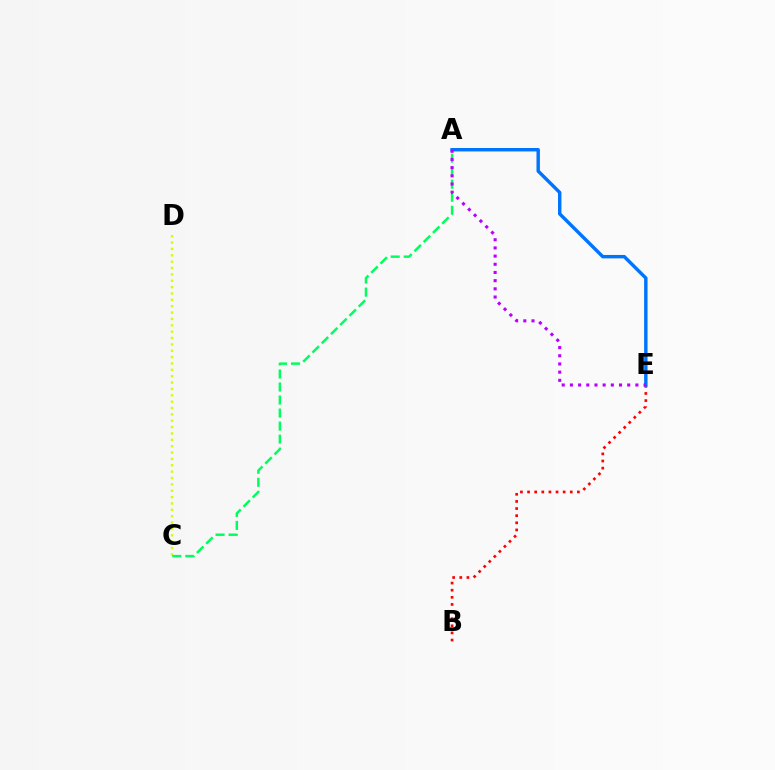{('C', 'D'): [{'color': '#d1ff00', 'line_style': 'dotted', 'thickness': 1.73}], ('B', 'E'): [{'color': '#ff0000', 'line_style': 'dotted', 'thickness': 1.94}], ('A', 'E'): [{'color': '#0074ff', 'line_style': 'solid', 'thickness': 2.46}, {'color': '#b900ff', 'line_style': 'dotted', 'thickness': 2.22}], ('A', 'C'): [{'color': '#00ff5c', 'line_style': 'dashed', 'thickness': 1.77}]}